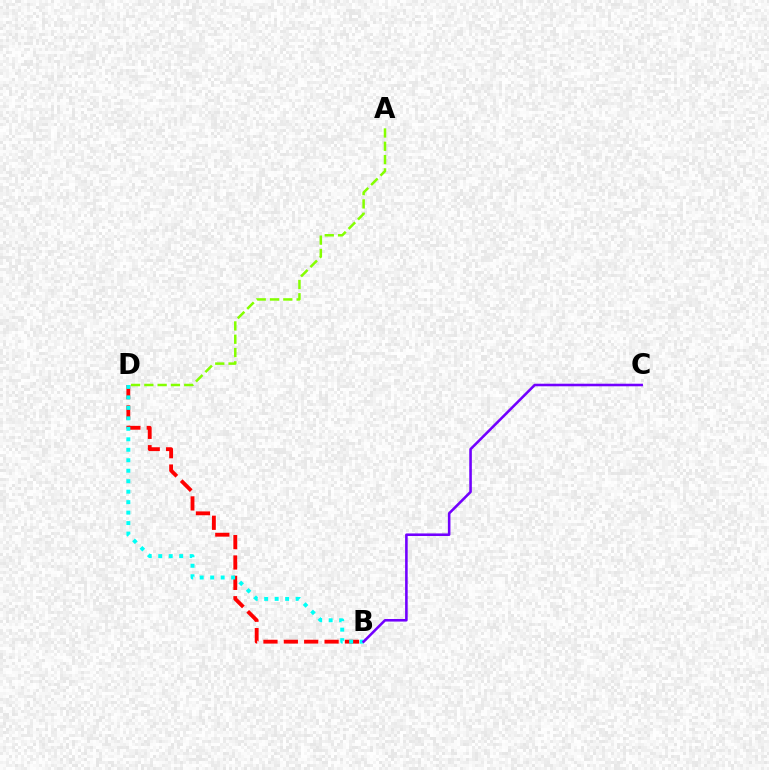{('B', 'D'): [{'color': '#ff0000', 'line_style': 'dashed', 'thickness': 2.77}, {'color': '#00fff6', 'line_style': 'dotted', 'thickness': 2.85}], ('B', 'C'): [{'color': '#7200ff', 'line_style': 'solid', 'thickness': 1.85}], ('A', 'D'): [{'color': '#84ff00', 'line_style': 'dashed', 'thickness': 1.81}]}